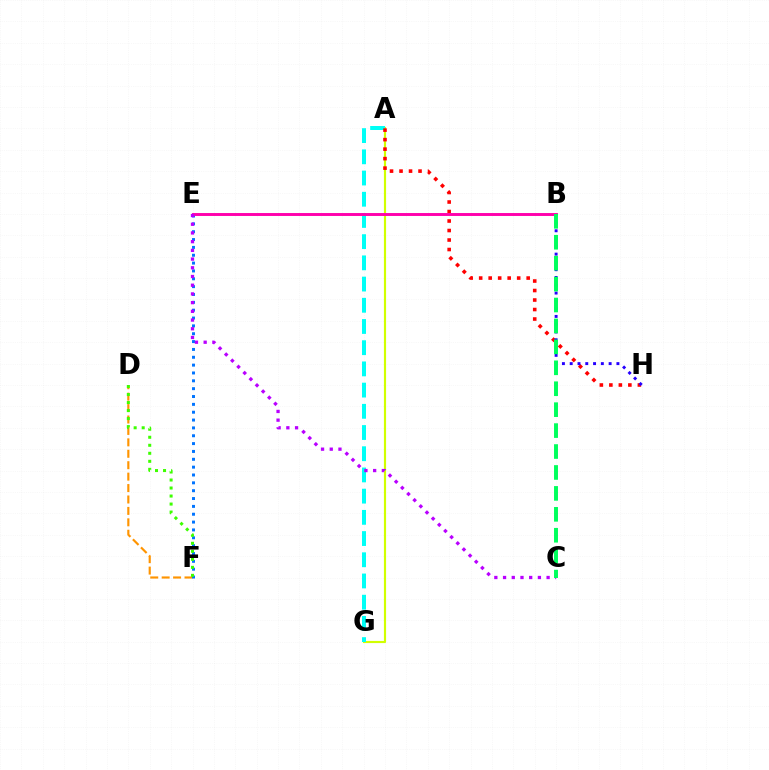{('D', 'F'): [{'color': '#ff9400', 'line_style': 'dashed', 'thickness': 1.55}, {'color': '#3dff00', 'line_style': 'dotted', 'thickness': 2.18}], ('A', 'G'): [{'color': '#d1ff00', 'line_style': 'solid', 'thickness': 1.56}, {'color': '#00fff6', 'line_style': 'dashed', 'thickness': 2.88}], ('A', 'H'): [{'color': '#ff0000', 'line_style': 'dotted', 'thickness': 2.58}], ('B', 'H'): [{'color': '#2500ff', 'line_style': 'dotted', 'thickness': 2.12}], ('E', 'F'): [{'color': '#0074ff', 'line_style': 'dotted', 'thickness': 2.13}], ('B', 'E'): [{'color': '#ff00ac', 'line_style': 'solid', 'thickness': 2.1}], ('C', 'E'): [{'color': '#b900ff', 'line_style': 'dotted', 'thickness': 2.37}], ('B', 'C'): [{'color': '#00ff5c', 'line_style': 'dashed', 'thickness': 2.84}]}